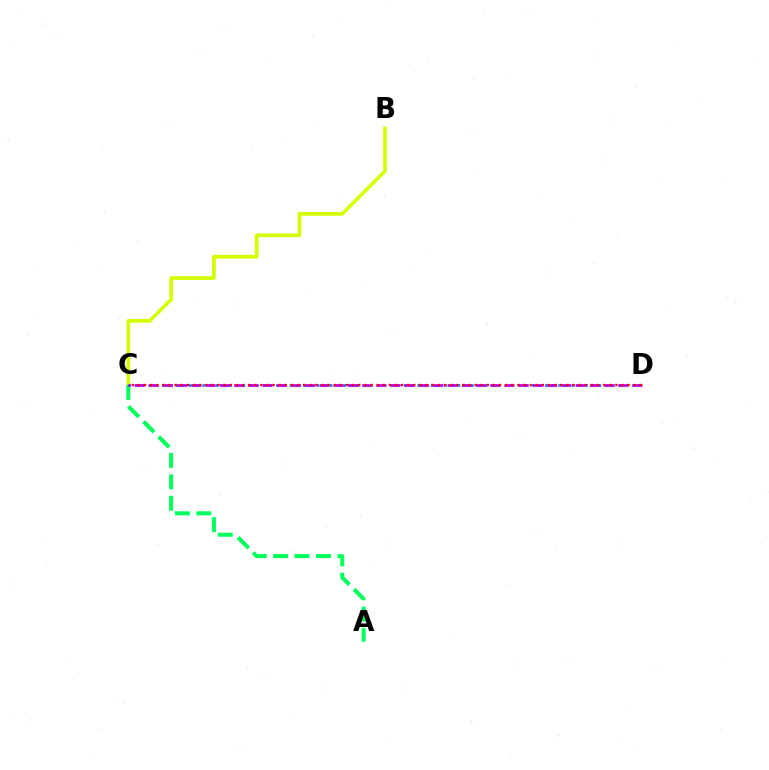{('B', 'C'): [{'color': '#d1ff00', 'line_style': 'solid', 'thickness': 2.65}], ('A', 'C'): [{'color': '#00ff5c', 'line_style': 'dashed', 'thickness': 2.91}], ('C', 'D'): [{'color': '#0074ff', 'line_style': 'dotted', 'thickness': 1.83}, {'color': '#b900ff', 'line_style': 'dashed', 'thickness': 1.93}, {'color': '#ff0000', 'line_style': 'dotted', 'thickness': 1.66}]}